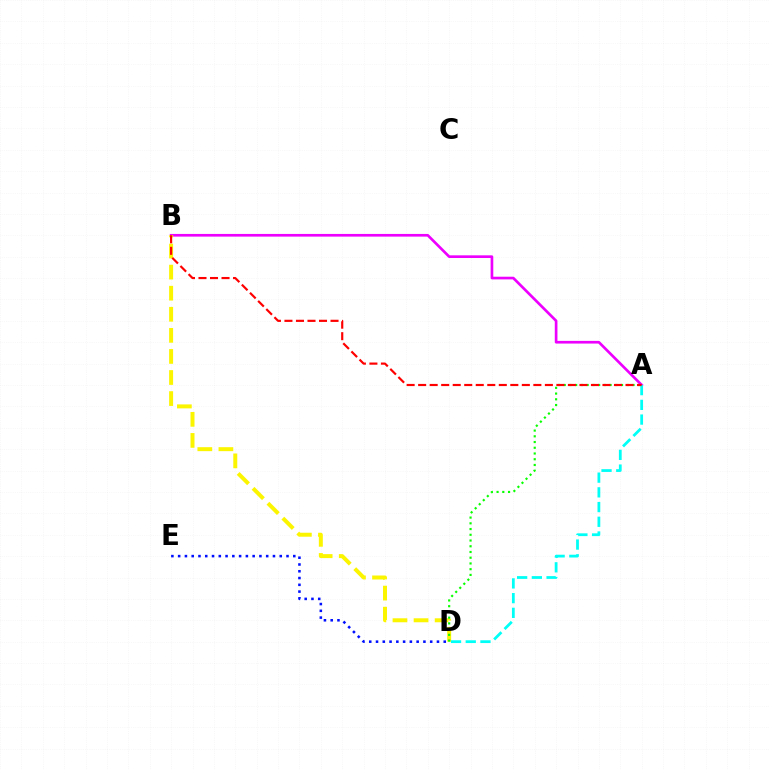{('A', 'B'): [{'color': '#ee00ff', 'line_style': 'solid', 'thickness': 1.93}, {'color': '#ff0000', 'line_style': 'dashed', 'thickness': 1.57}], ('B', 'D'): [{'color': '#fcf500', 'line_style': 'dashed', 'thickness': 2.86}], ('A', 'D'): [{'color': '#08ff00', 'line_style': 'dotted', 'thickness': 1.56}, {'color': '#00fff6', 'line_style': 'dashed', 'thickness': 2.0}], ('D', 'E'): [{'color': '#0010ff', 'line_style': 'dotted', 'thickness': 1.84}]}